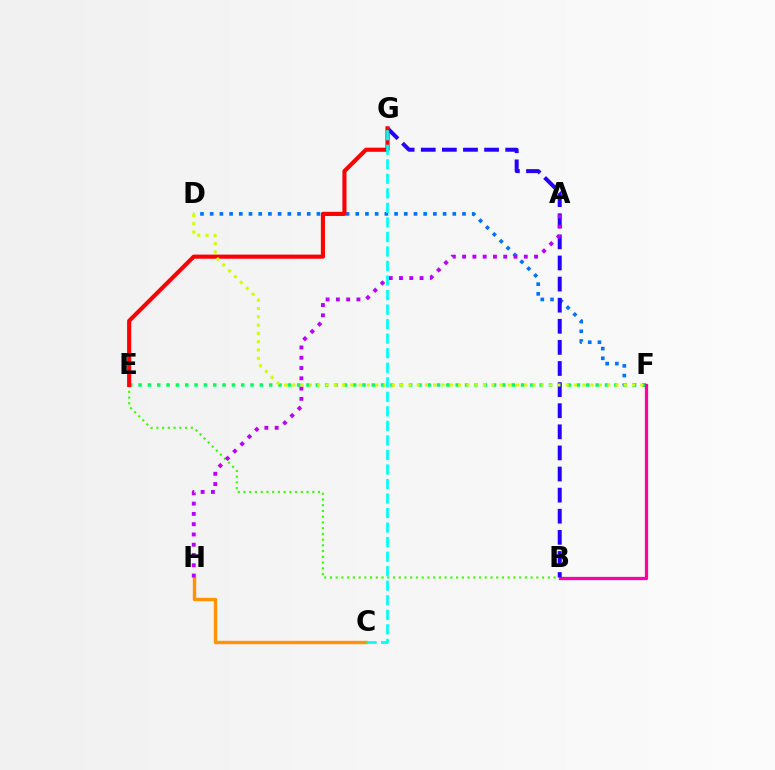{('D', 'F'): [{'color': '#0074ff', 'line_style': 'dotted', 'thickness': 2.64}, {'color': '#d1ff00', 'line_style': 'dotted', 'thickness': 2.25}], ('E', 'F'): [{'color': '#00ff5c', 'line_style': 'dotted', 'thickness': 2.53}], ('B', 'F'): [{'color': '#ff00ac', 'line_style': 'solid', 'thickness': 2.36}], ('B', 'E'): [{'color': '#3dff00', 'line_style': 'dotted', 'thickness': 1.56}], ('C', 'H'): [{'color': '#ff9400', 'line_style': 'solid', 'thickness': 2.44}], ('B', 'G'): [{'color': '#2500ff', 'line_style': 'dashed', 'thickness': 2.87}], ('A', 'H'): [{'color': '#b900ff', 'line_style': 'dotted', 'thickness': 2.79}], ('E', 'G'): [{'color': '#ff0000', 'line_style': 'solid', 'thickness': 2.97}], ('C', 'G'): [{'color': '#00fff6', 'line_style': 'dashed', 'thickness': 1.97}]}